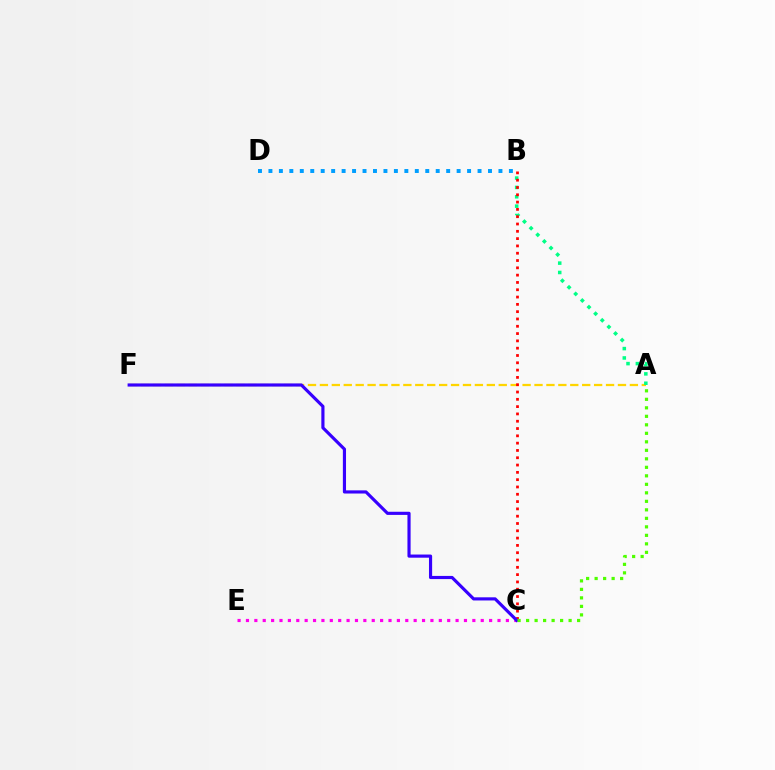{('A', 'F'): [{'color': '#ffd500', 'line_style': 'dashed', 'thickness': 1.62}], ('A', 'B'): [{'color': '#00ff86', 'line_style': 'dotted', 'thickness': 2.54}], ('B', 'C'): [{'color': '#ff0000', 'line_style': 'dotted', 'thickness': 1.98}], ('B', 'D'): [{'color': '#009eff', 'line_style': 'dotted', 'thickness': 2.84}], ('C', 'E'): [{'color': '#ff00ed', 'line_style': 'dotted', 'thickness': 2.28}], ('C', 'F'): [{'color': '#3700ff', 'line_style': 'solid', 'thickness': 2.27}], ('A', 'C'): [{'color': '#4fff00', 'line_style': 'dotted', 'thickness': 2.31}]}